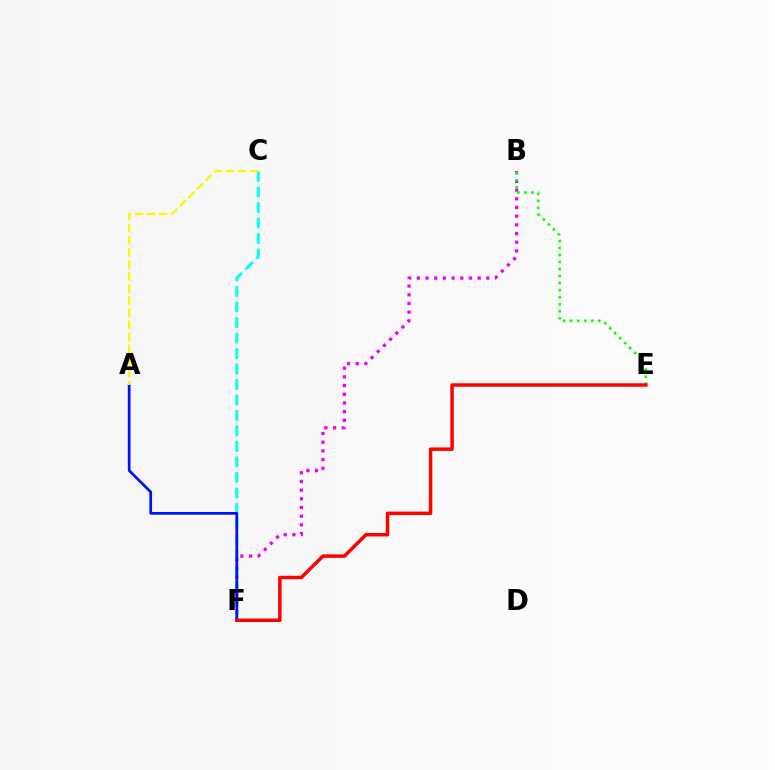{('B', 'F'): [{'color': '#ee00ff', 'line_style': 'dotted', 'thickness': 2.36}], ('C', 'F'): [{'color': '#00fff6', 'line_style': 'dashed', 'thickness': 2.1}], ('B', 'E'): [{'color': '#08ff00', 'line_style': 'dotted', 'thickness': 1.91}], ('A', 'F'): [{'color': '#0010ff', 'line_style': 'solid', 'thickness': 1.95}], ('E', 'F'): [{'color': '#ff0000', 'line_style': 'solid', 'thickness': 2.5}], ('A', 'C'): [{'color': '#fcf500', 'line_style': 'dashed', 'thickness': 1.64}]}